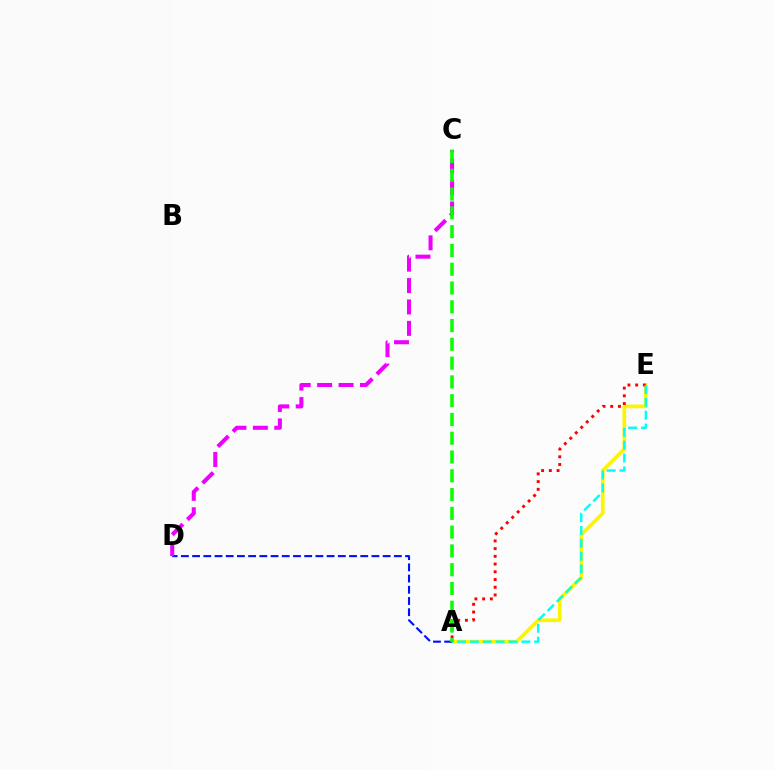{('A', 'E'): [{'color': '#fcf500', 'line_style': 'solid', 'thickness': 2.66}, {'color': '#ff0000', 'line_style': 'dotted', 'thickness': 2.1}, {'color': '#00fff6', 'line_style': 'dashed', 'thickness': 1.75}], ('A', 'D'): [{'color': '#0010ff', 'line_style': 'dashed', 'thickness': 1.52}], ('C', 'D'): [{'color': '#ee00ff', 'line_style': 'dashed', 'thickness': 2.91}], ('A', 'C'): [{'color': '#08ff00', 'line_style': 'dashed', 'thickness': 2.55}]}